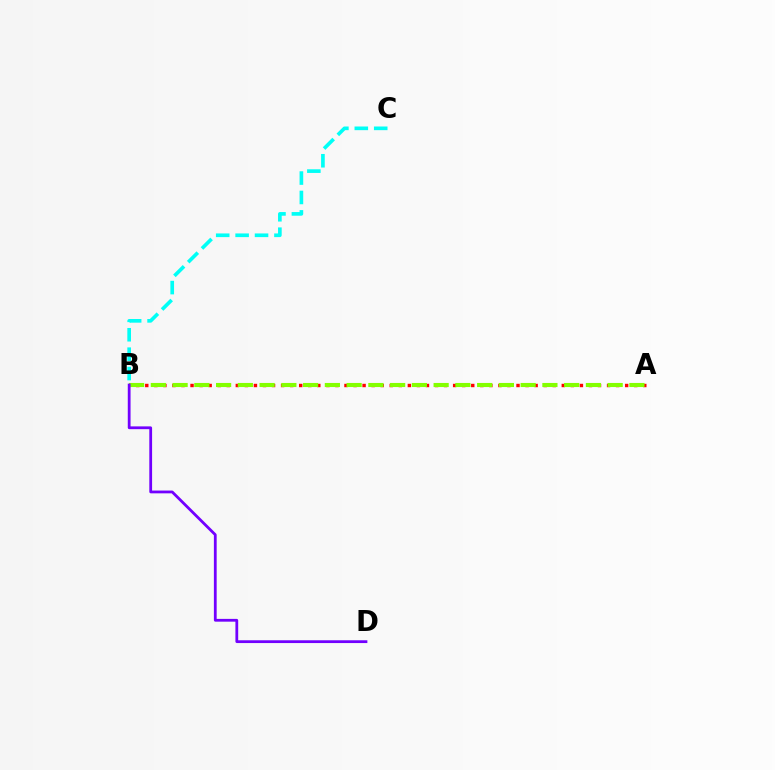{('A', 'B'): [{'color': '#ff0000', 'line_style': 'dotted', 'thickness': 2.46}, {'color': '#84ff00', 'line_style': 'dashed', 'thickness': 2.96}], ('B', 'D'): [{'color': '#7200ff', 'line_style': 'solid', 'thickness': 2.0}], ('B', 'C'): [{'color': '#00fff6', 'line_style': 'dashed', 'thickness': 2.64}]}